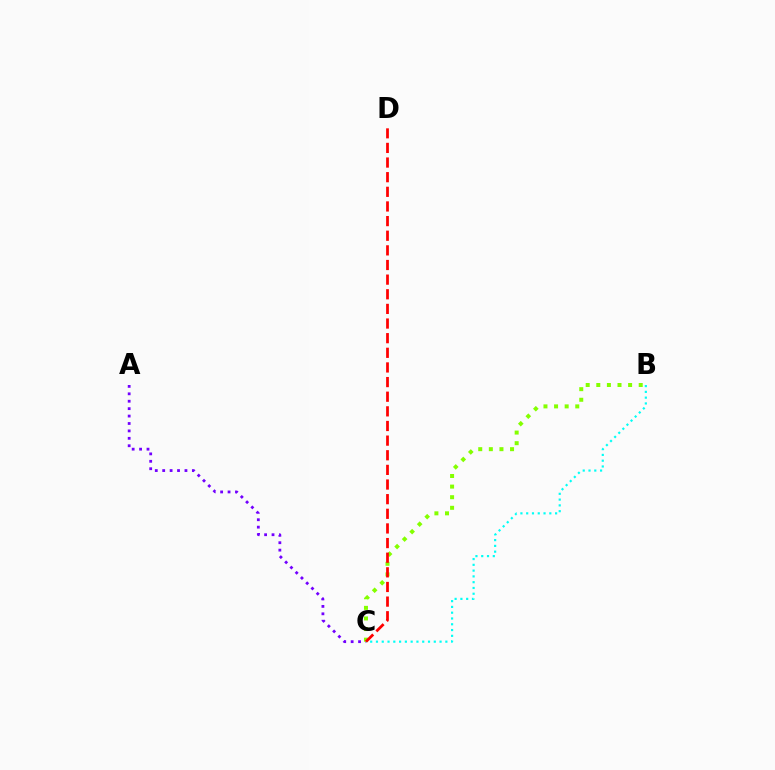{('A', 'C'): [{'color': '#7200ff', 'line_style': 'dotted', 'thickness': 2.02}], ('B', 'C'): [{'color': '#00fff6', 'line_style': 'dotted', 'thickness': 1.57}, {'color': '#84ff00', 'line_style': 'dotted', 'thickness': 2.88}], ('C', 'D'): [{'color': '#ff0000', 'line_style': 'dashed', 'thickness': 1.99}]}